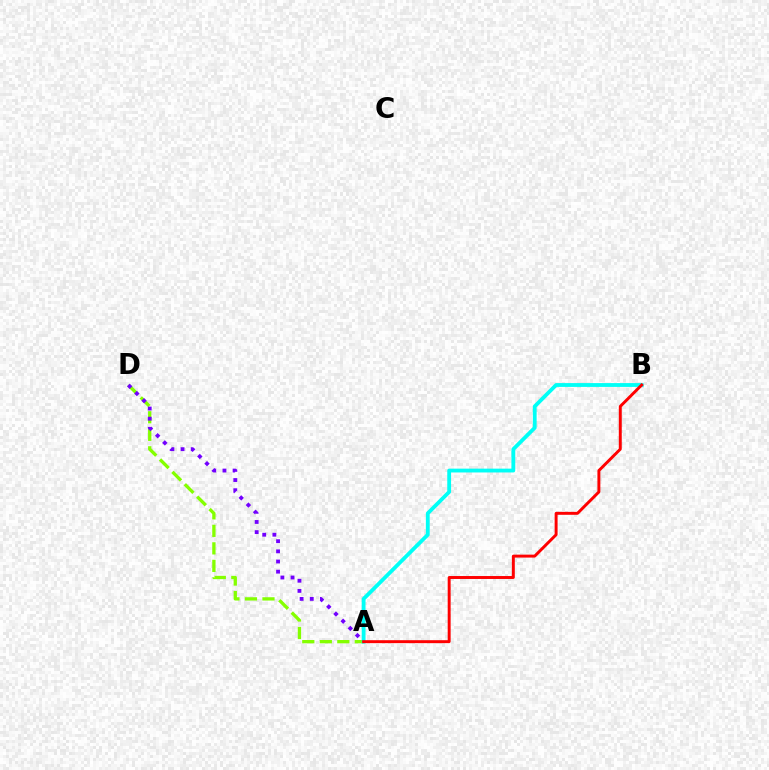{('A', 'D'): [{'color': '#84ff00', 'line_style': 'dashed', 'thickness': 2.38}, {'color': '#7200ff', 'line_style': 'dotted', 'thickness': 2.76}], ('A', 'B'): [{'color': '#00fff6', 'line_style': 'solid', 'thickness': 2.75}, {'color': '#ff0000', 'line_style': 'solid', 'thickness': 2.12}]}